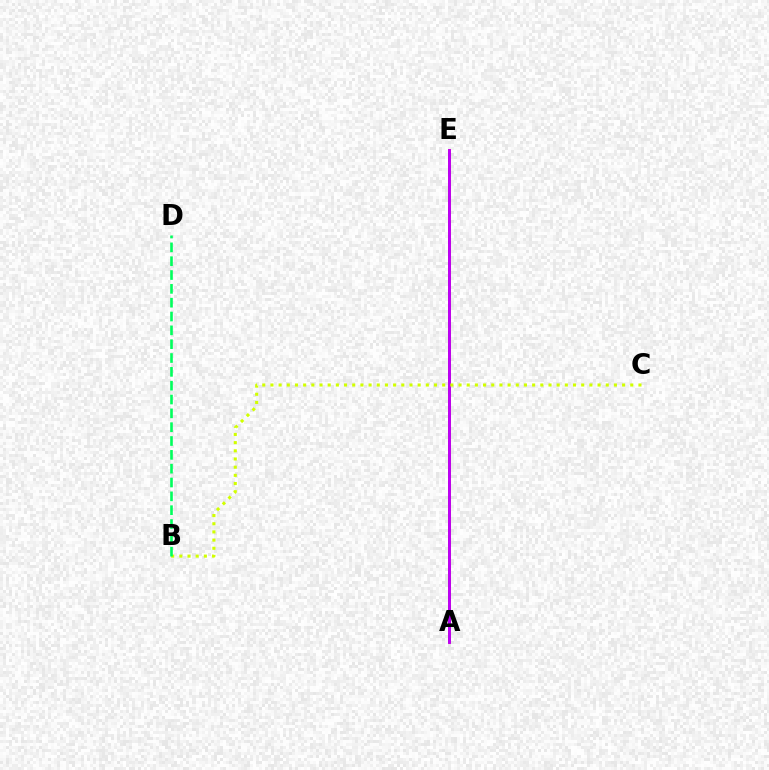{('A', 'E'): [{'color': '#0074ff', 'line_style': 'dashed', 'thickness': 1.86}, {'color': '#ff0000', 'line_style': 'solid', 'thickness': 1.87}, {'color': '#b900ff', 'line_style': 'solid', 'thickness': 2.0}], ('B', 'C'): [{'color': '#d1ff00', 'line_style': 'dotted', 'thickness': 2.22}], ('B', 'D'): [{'color': '#00ff5c', 'line_style': 'dashed', 'thickness': 1.88}]}